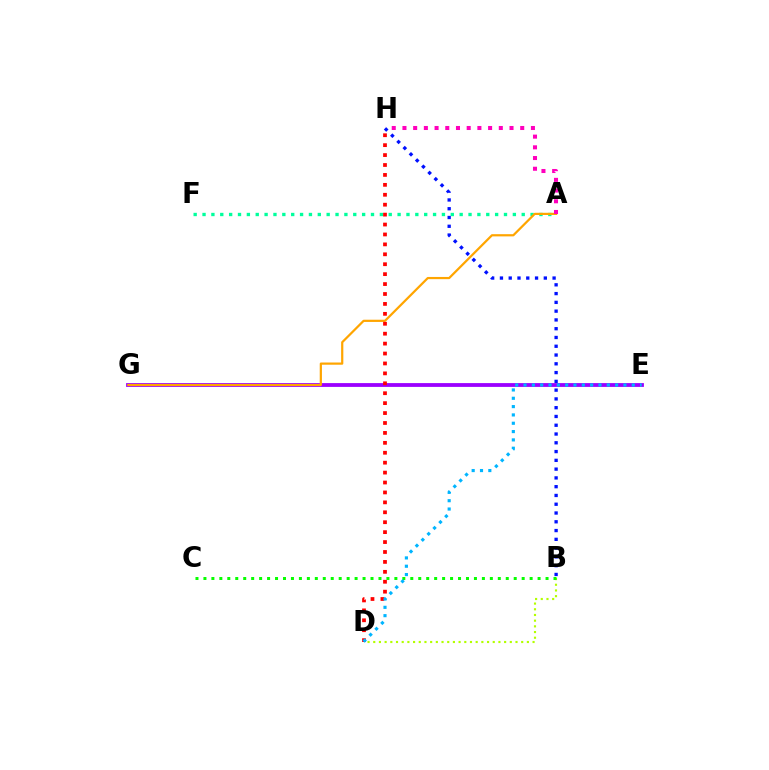{('A', 'F'): [{'color': '#00ff9d', 'line_style': 'dotted', 'thickness': 2.41}], ('E', 'G'): [{'color': '#9b00ff', 'line_style': 'solid', 'thickness': 2.74}], ('A', 'G'): [{'color': '#ffa500', 'line_style': 'solid', 'thickness': 1.59}], ('D', 'H'): [{'color': '#ff0000', 'line_style': 'dotted', 'thickness': 2.7}], ('A', 'H'): [{'color': '#ff00bd', 'line_style': 'dotted', 'thickness': 2.91}], ('B', 'H'): [{'color': '#0010ff', 'line_style': 'dotted', 'thickness': 2.38}], ('B', 'D'): [{'color': '#b3ff00', 'line_style': 'dotted', 'thickness': 1.55}], ('B', 'C'): [{'color': '#08ff00', 'line_style': 'dotted', 'thickness': 2.16}], ('D', 'E'): [{'color': '#00b5ff', 'line_style': 'dotted', 'thickness': 2.26}]}